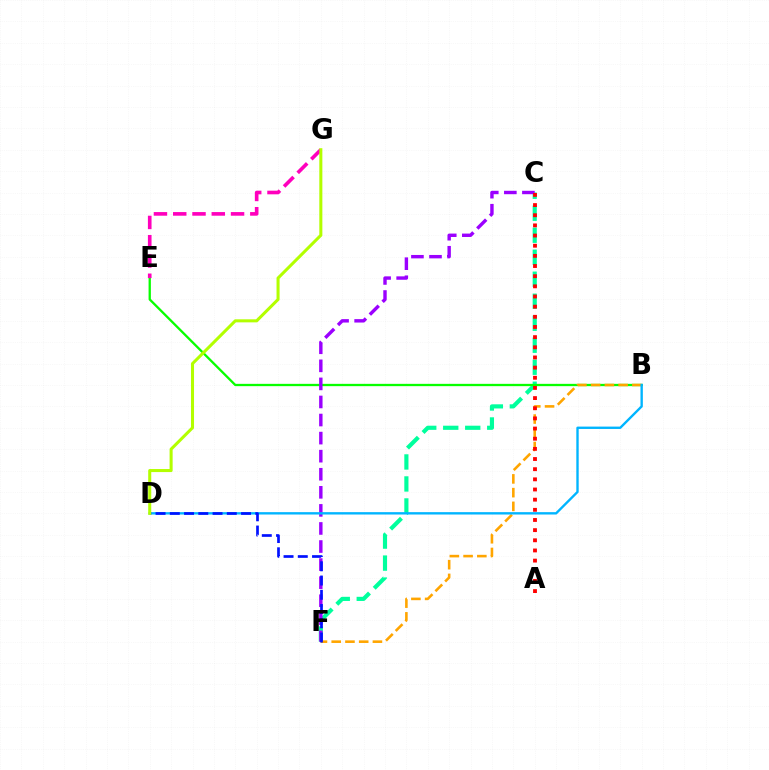{('C', 'F'): [{'color': '#00ff9d', 'line_style': 'dashed', 'thickness': 2.99}, {'color': '#9b00ff', 'line_style': 'dashed', 'thickness': 2.45}], ('B', 'E'): [{'color': '#08ff00', 'line_style': 'solid', 'thickness': 1.66}], ('B', 'F'): [{'color': '#ffa500', 'line_style': 'dashed', 'thickness': 1.87}], ('A', 'C'): [{'color': '#ff0000', 'line_style': 'dotted', 'thickness': 2.76}], ('B', 'D'): [{'color': '#00b5ff', 'line_style': 'solid', 'thickness': 1.7}], ('D', 'F'): [{'color': '#0010ff', 'line_style': 'dashed', 'thickness': 1.94}], ('E', 'G'): [{'color': '#ff00bd', 'line_style': 'dashed', 'thickness': 2.62}], ('D', 'G'): [{'color': '#b3ff00', 'line_style': 'solid', 'thickness': 2.19}]}